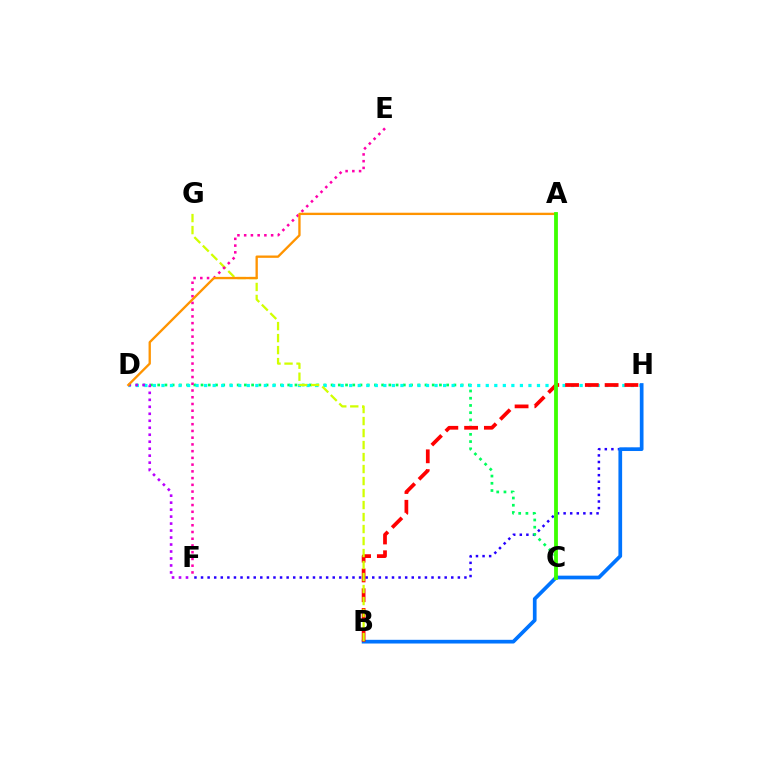{('F', 'H'): [{'color': '#2500ff', 'line_style': 'dotted', 'thickness': 1.79}], ('C', 'D'): [{'color': '#00ff5c', 'line_style': 'dotted', 'thickness': 1.96}], ('D', 'H'): [{'color': '#00fff6', 'line_style': 'dotted', 'thickness': 2.32}], ('B', 'H'): [{'color': '#0074ff', 'line_style': 'solid', 'thickness': 2.66}, {'color': '#ff0000', 'line_style': 'dashed', 'thickness': 2.69}], ('B', 'G'): [{'color': '#d1ff00', 'line_style': 'dashed', 'thickness': 1.63}], ('E', 'F'): [{'color': '#ff00ac', 'line_style': 'dotted', 'thickness': 1.83}], ('D', 'F'): [{'color': '#b900ff', 'line_style': 'dotted', 'thickness': 1.9}], ('A', 'D'): [{'color': '#ff9400', 'line_style': 'solid', 'thickness': 1.68}], ('A', 'C'): [{'color': '#3dff00', 'line_style': 'solid', 'thickness': 2.74}]}